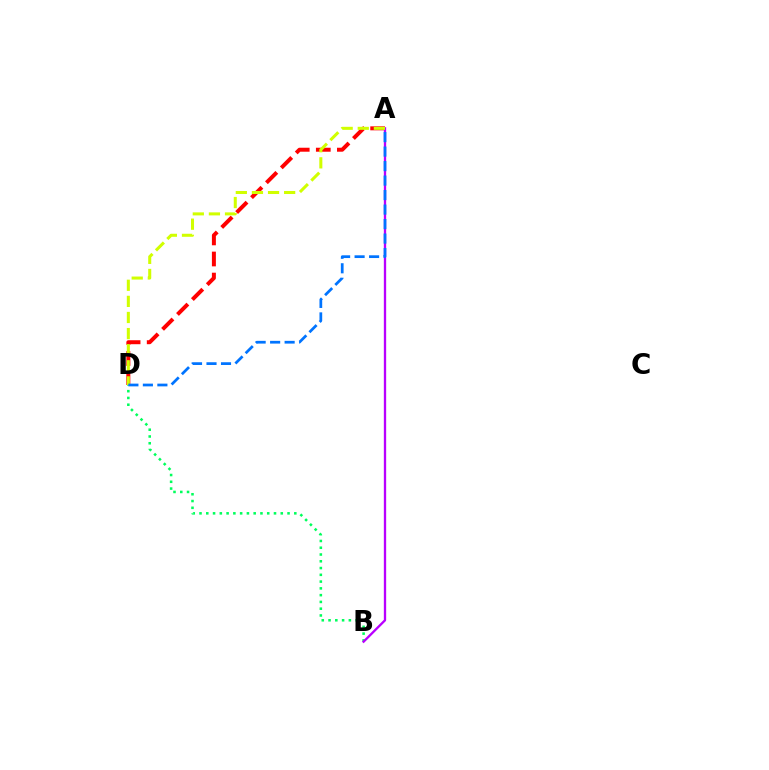{('A', 'D'): [{'color': '#ff0000', 'line_style': 'dashed', 'thickness': 2.86}, {'color': '#d1ff00', 'line_style': 'dashed', 'thickness': 2.19}, {'color': '#0074ff', 'line_style': 'dashed', 'thickness': 1.97}], ('B', 'D'): [{'color': '#00ff5c', 'line_style': 'dotted', 'thickness': 1.84}], ('A', 'B'): [{'color': '#b900ff', 'line_style': 'solid', 'thickness': 1.67}]}